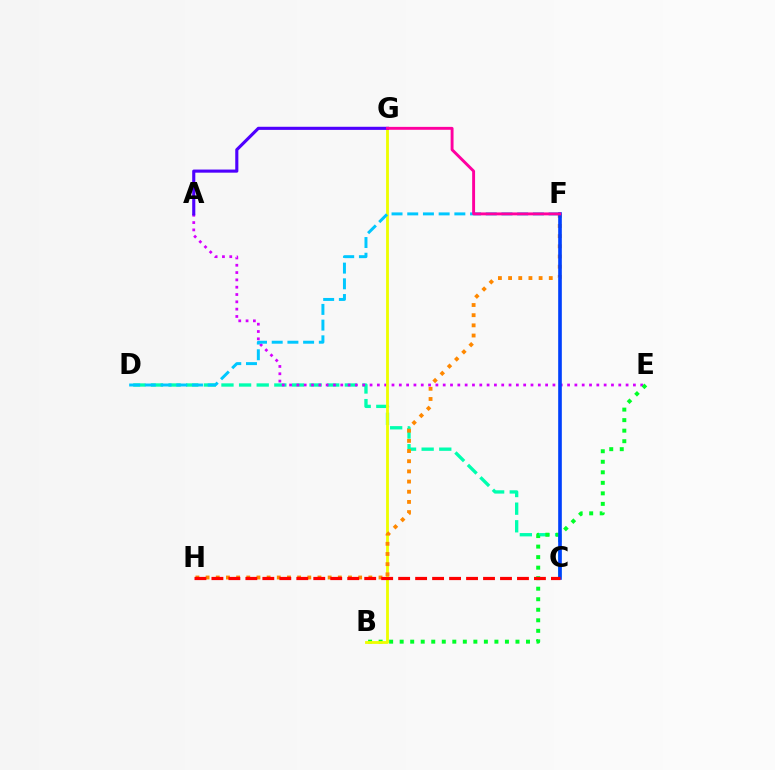{('C', 'D'): [{'color': '#00ffaf', 'line_style': 'dashed', 'thickness': 2.39}], ('A', 'E'): [{'color': '#d600ff', 'line_style': 'dotted', 'thickness': 1.99}], ('C', 'F'): [{'color': '#66ff00', 'line_style': 'solid', 'thickness': 1.51}, {'color': '#003fff', 'line_style': 'solid', 'thickness': 2.61}], ('B', 'E'): [{'color': '#00ff27', 'line_style': 'dotted', 'thickness': 2.86}], ('B', 'G'): [{'color': '#eeff00', 'line_style': 'solid', 'thickness': 2.04}], ('D', 'F'): [{'color': '#00c7ff', 'line_style': 'dashed', 'thickness': 2.13}], ('F', 'H'): [{'color': '#ff8800', 'line_style': 'dotted', 'thickness': 2.76}], ('A', 'G'): [{'color': '#4f00ff', 'line_style': 'solid', 'thickness': 2.24}], ('F', 'G'): [{'color': '#ff00a0', 'line_style': 'solid', 'thickness': 2.1}], ('C', 'H'): [{'color': '#ff0000', 'line_style': 'dashed', 'thickness': 2.31}]}